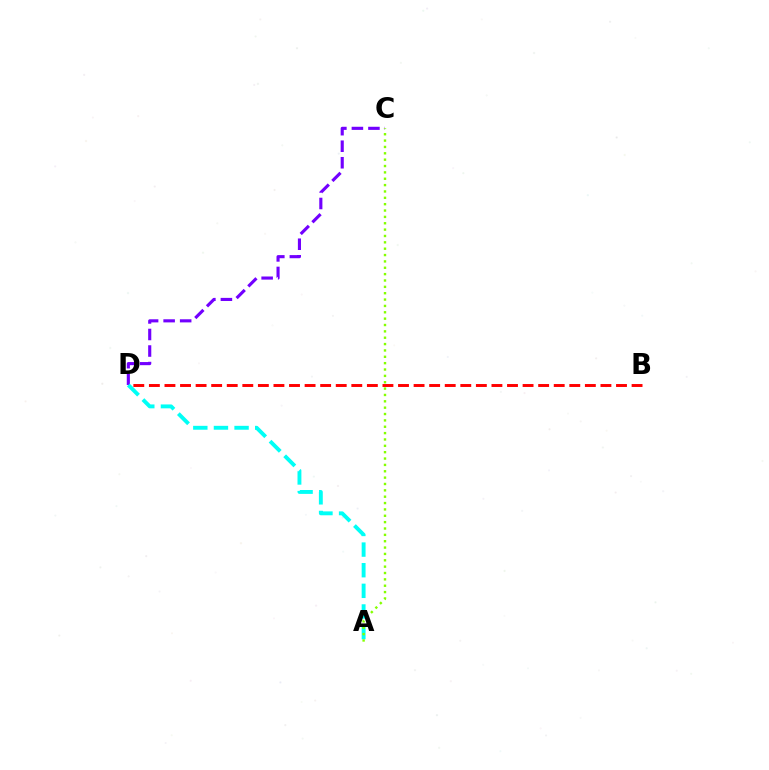{('B', 'D'): [{'color': '#ff0000', 'line_style': 'dashed', 'thickness': 2.12}], ('C', 'D'): [{'color': '#7200ff', 'line_style': 'dashed', 'thickness': 2.25}], ('A', 'D'): [{'color': '#00fff6', 'line_style': 'dashed', 'thickness': 2.8}], ('A', 'C'): [{'color': '#84ff00', 'line_style': 'dotted', 'thickness': 1.73}]}